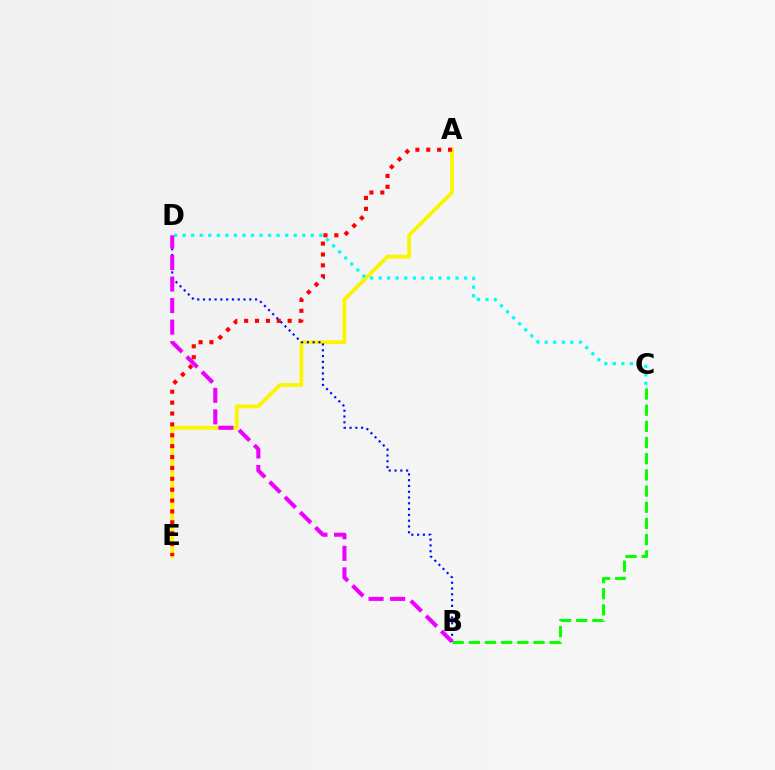{('A', 'E'): [{'color': '#fcf500', 'line_style': 'solid', 'thickness': 2.71}, {'color': '#ff0000', 'line_style': 'dotted', 'thickness': 2.96}], ('B', 'C'): [{'color': '#08ff00', 'line_style': 'dashed', 'thickness': 2.2}], ('C', 'D'): [{'color': '#00fff6', 'line_style': 'dotted', 'thickness': 2.32}], ('B', 'D'): [{'color': '#0010ff', 'line_style': 'dotted', 'thickness': 1.57}, {'color': '#ee00ff', 'line_style': 'dashed', 'thickness': 2.93}]}